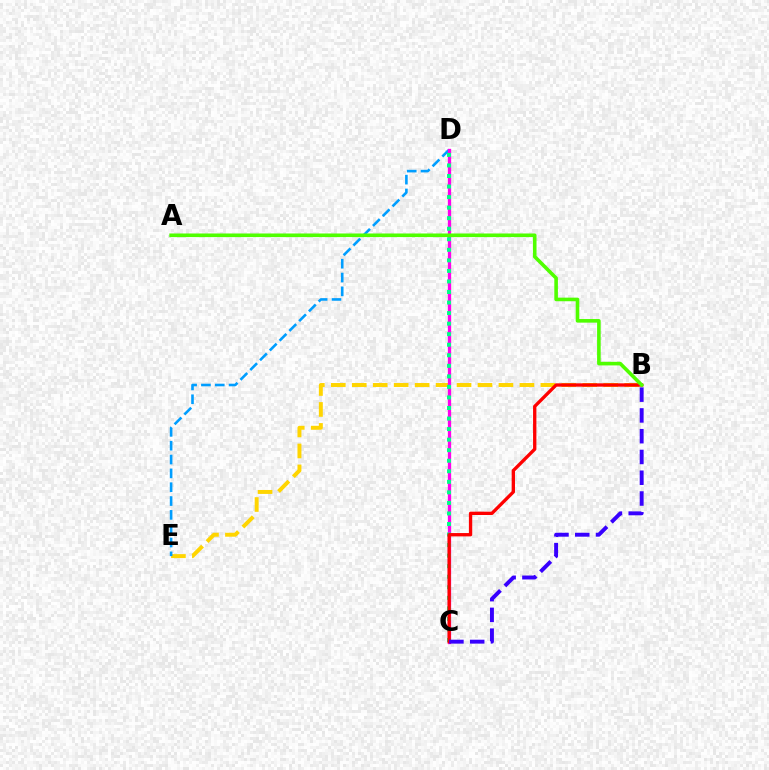{('B', 'E'): [{'color': '#ffd500', 'line_style': 'dashed', 'thickness': 2.85}], ('D', 'E'): [{'color': '#009eff', 'line_style': 'dashed', 'thickness': 1.88}], ('C', 'D'): [{'color': '#ff00ed', 'line_style': 'solid', 'thickness': 2.37}, {'color': '#00ff86', 'line_style': 'dotted', 'thickness': 2.87}], ('B', 'C'): [{'color': '#ff0000', 'line_style': 'solid', 'thickness': 2.4}, {'color': '#3700ff', 'line_style': 'dashed', 'thickness': 2.82}], ('A', 'B'): [{'color': '#4fff00', 'line_style': 'solid', 'thickness': 2.59}]}